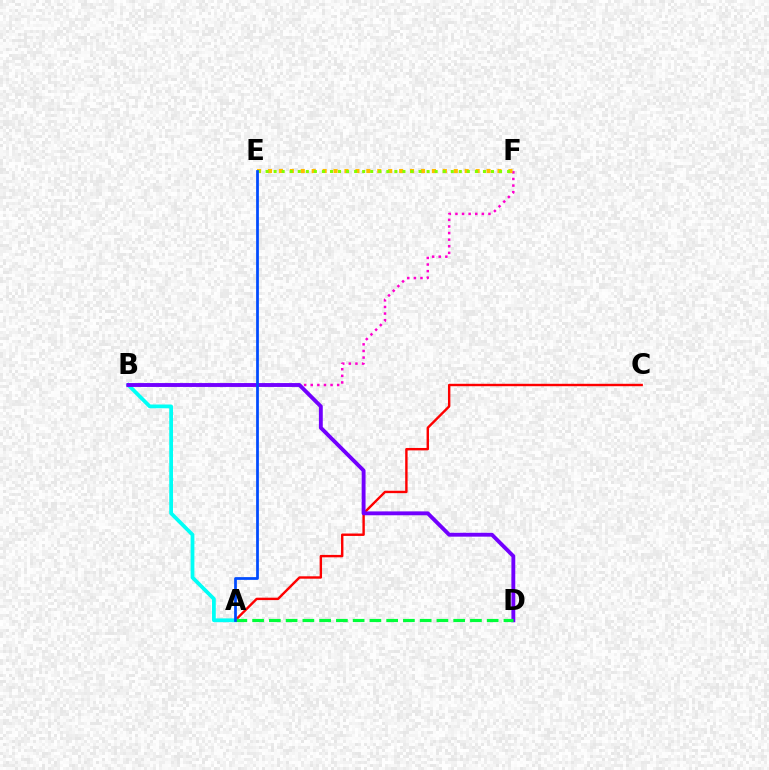{('A', 'C'): [{'color': '#ff0000', 'line_style': 'solid', 'thickness': 1.73}], ('B', 'F'): [{'color': '#ff00cf', 'line_style': 'dotted', 'thickness': 1.8}], ('A', 'B'): [{'color': '#00fff6', 'line_style': 'solid', 'thickness': 2.71}], ('E', 'F'): [{'color': '#ffbd00', 'line_style': 'dotted', 'thickness': 2.97}, {'color': '#84ff00', 'line_style': 'dotted', 'thickness': 2.19}], ('B', 'D'): [{'color': '#7200ff', 'line_style': 'solid', 'thickness': 2.79}], ('A', 'D'): [{'color': '#00ff39', 'line_style': 'dashed', 'thickness': 2.28}], ('A', 'E'): [{'color': '#004bff', 'line_style': 'solid', 'thickness': 1.98}]}